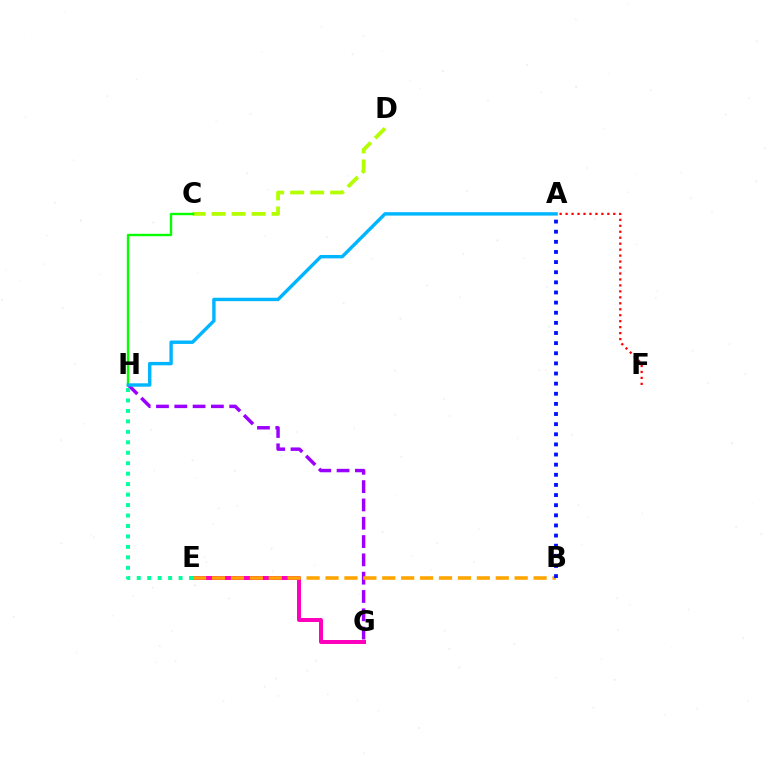{('G', 'H'): [{'color': '#9b00ff', 'line_style': 'dashed', 'thickness': 2.49}], ('A', 'F'): [{'color': '#ff0000', 'line_style': 'dotted', 'thickness': 1.62}], ('E', 'G'): [{'color': '#ff00bd', 'line_style': 'solid', 'thickness': 2.86}], ('E', 'H'): [{'color': '#00ff9d', 'line_style': 'dotted', 'thickness': 2.84}], ('B', 'E'): [{'color': '#ffa500', 'line_style': 'dashed', 'thickness': 2.57}], ('C', 'D'): [{'color': '#b3ff00', 'line_style': 'dashed', 'thickness': 2.72}], ('C', 'H'): [{'color': '#08ff00', 'line_style': 'solid', 'thickness': 1.71}], ('A', 'H'): [{'color': '#00b5ff', 'line_style': 'solid', 'thickness': 2.45}], ('A', 'B'): [{'color': '#0010ff', 'line_style': 'dotted', 'thickness': 2.75}]}